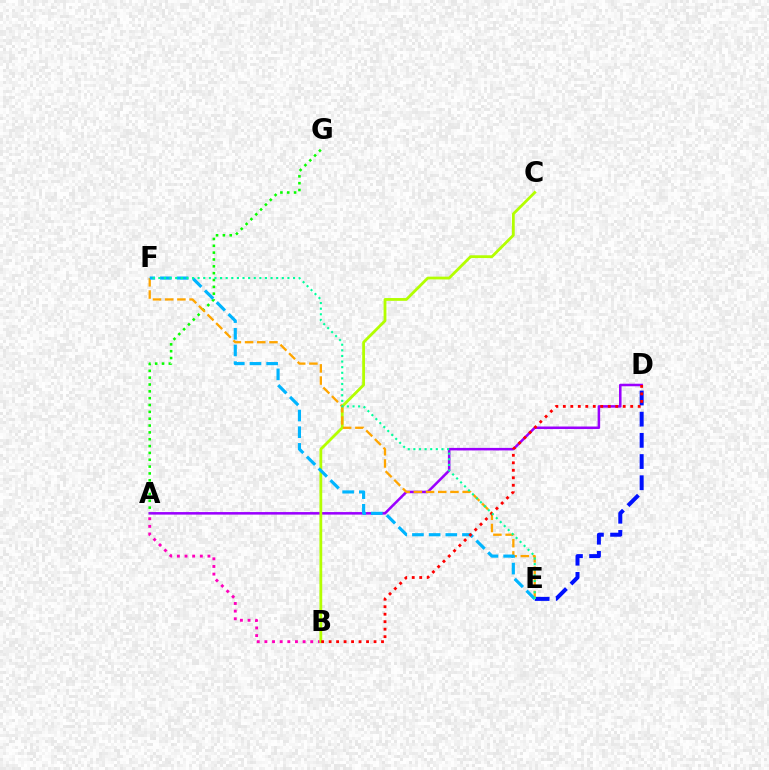{('A', 'D'): [{'color': '#9b00ff', 'line_style': 'solid', 'thickness': 1.82}], ('A', 'B'): [{'color': '#ff00bd', 'line_style': 'dotted', 'thickness': 2.08}], ('D', 'E'): [{'color': '#0010ff', 'line_style': 'dashed', 'thickness': 2.88}], ('A', 'G'): [{'color': '#08ff00', 'line_style': 'dotted', 'thickness': 1.86}], ('B', 'C'): [{'color': '#b3ff00', 'line_style': 'solid', 'thickness': 2.01}], ('E', 'F'): [{'color': '#ffa500', 'line_style': 'dashed', 'thickness': 1.66}, {'color': '#00b5ff', 'line_style': 'dashed', 'thickness': 2.27}, {'color': '#00ff9d', 'line_style': 'dotted', 'thickness': 1.52}], ('B', 'D'): [{'color': '#ff0000', 'line_style': 'dotted', 'thickness': 2.03}]}